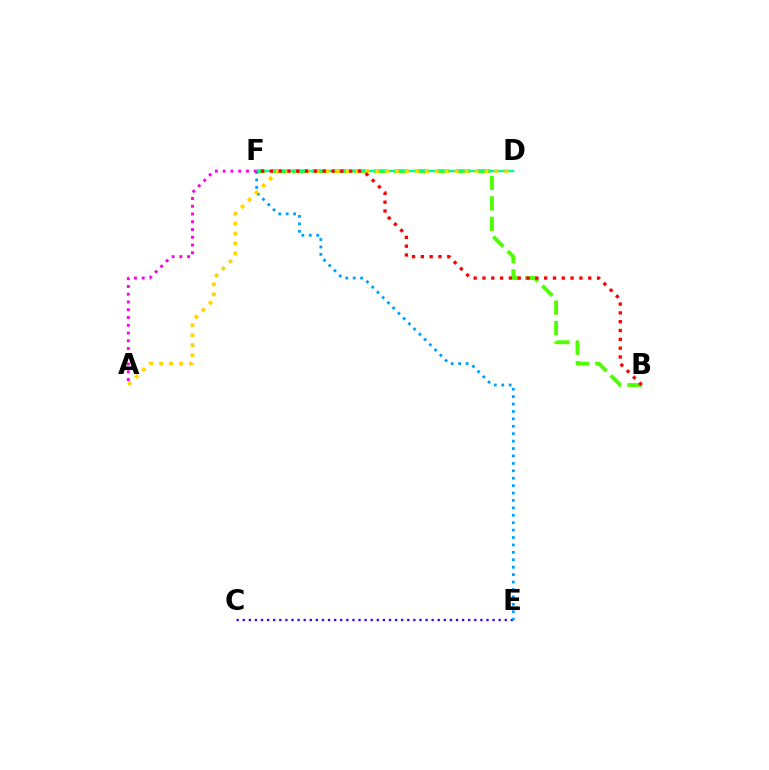{('B', 'F'): [{'color': '#4fff00', 'line_style': 'dashed', 'thickness': 2.78}, {'color': '#ff0000', 'line_style': 'dotted', 'thickness': 2.39}], ('D', 'F'): [{'color': '#00ff86', 'line_style': 'solid', 'thickness': 1.72}], ('C', 'E'): [{'color': '#3700ff', 'line_style': 'dotted', 'thickness': 1.66}], ('E', 'F'): [{'color': '#009eff', 'line_style': 'dotted', 'thickness': 2.02}], ('A', 'D'): [{'color': '#ffd500', 'line_style': 'dotted', 'thickness': 2.7}], ('A', 'F'): [{'color': '#ff00ed', 'line_style': 'dotted', 'thickness': 2.11}]}